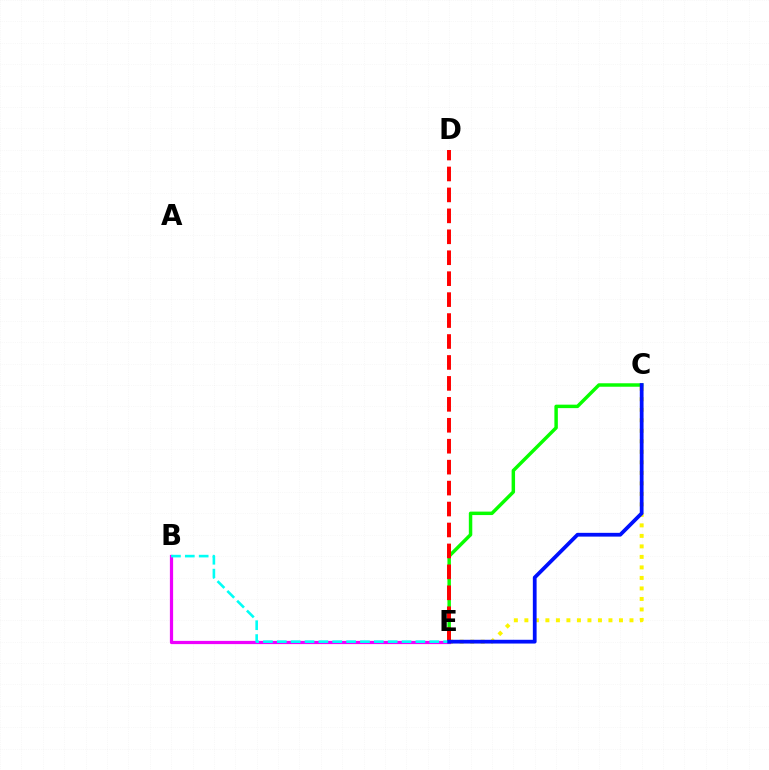{('C', 'E'): [{'color': '#fcf500', 'line_style': 'dotted', 'thickness': 2.86}, {'color': '#08ff00', 'line_style': 'solid', 'thickness': 2.49}, {'color': '#0010ff', 'line_style': 'solid', 'thickness': 2.71}], ('B', 'E'): [{'color': '#ee00ff', 'line_style': 'solid', 'thickness': 2.32}, {'color': '#00fff6', 'line_style': 'dashed', 'thickness': 1.88}], ('D', 'E'): [{'color': '#ff0000', 'line_style': 'dashed', 'thickness': 2.84}]}